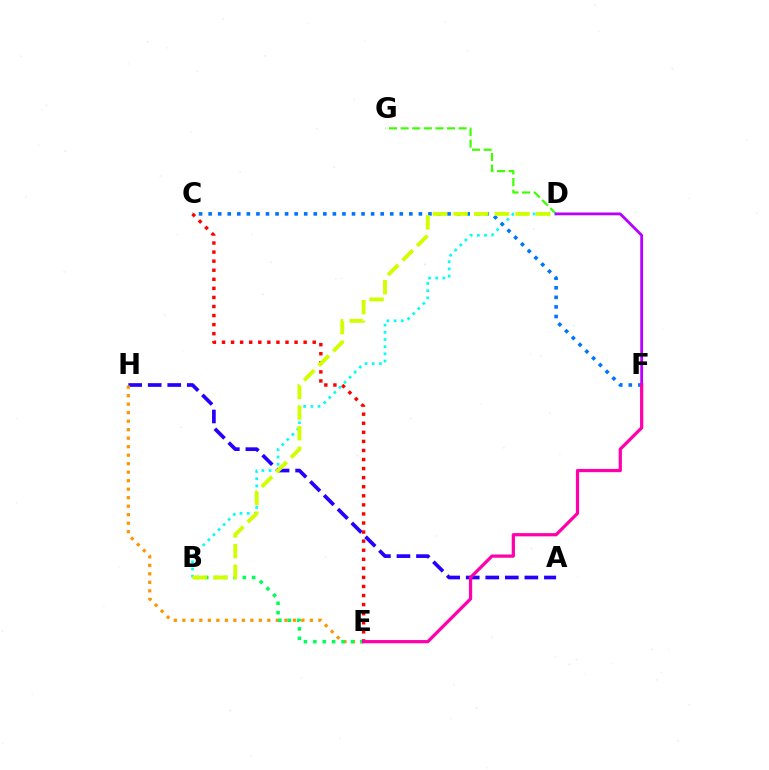{('A', 'H'): [{'color': '#2500ff', 'line_style': 'dashed', 'thickness': 2.65}], ('E', 'H'): [{'color': '#ff9400', 'line_style': 'dotted', 'thickness': 2.31}], ('D', 'G'): [{'color': '#3dff00', 'line_style': 'dashed', 'thickness': 1.58}], ('B', 'E'): [{'color': '#00ff5c', 'line_style': 'dotted', 'thickness': 2.55}], ('B', 'D'): [{'color': '#00fff6', 'line_style': 'dotted', 'thickness': 1.95}, {'color': '#d1ff00', 'line_style': 'dashed', 'thickness': 2.8}], ('C', 'F'): [{'color': '#0074ff', 'line_style': 'dotted', 'thickness': 2.6}], ('C', 'E'): [{'color': '#ff0000', 'line_style': 'dotted', 'thickness': 2.46}], ('D', 'F'): [{'color': '#b900ff', 'line_style': 'solid', 'thickness': 2.02}], ('E', 'F'): [{'color': '#ff00ac', 'line_style': 'solid', 'thickness': 2.33}]}